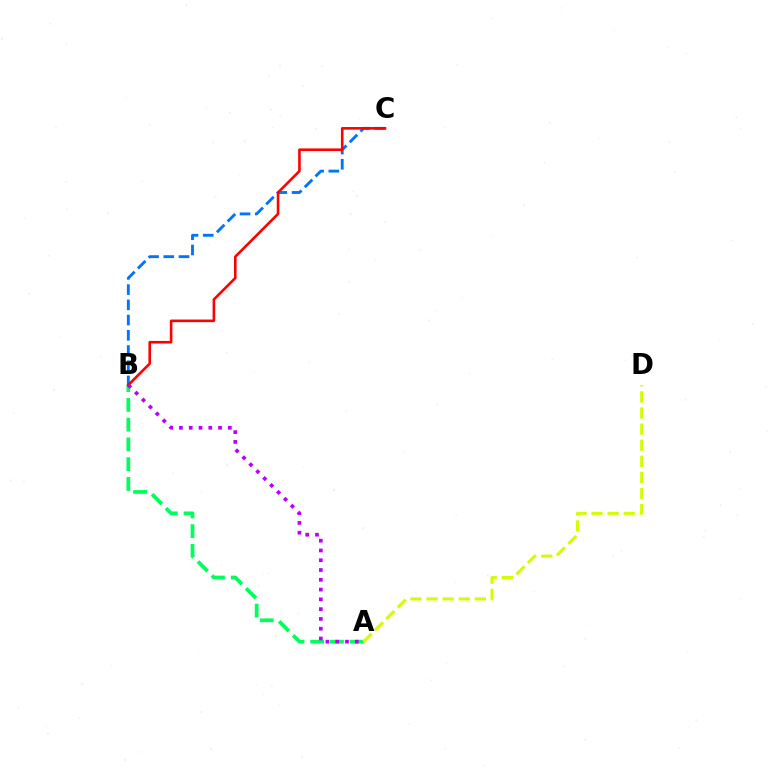{('A', 'B'): [{'color': '#00ff5c', 'line_style': 'dashed', 'thickness': 2.68}, {'color': '#b900ff', 'line_style': 'dotted', 'thickness': 2.66}], ('B', 'C'): [{'color': '#0074ff', 'line_style': 'dashed', 'thickness': 2.07}, {'color': '#ff0000', 'line_style': 'solid', 'thickness': 1.88}], ('A', 'D'): [{'color': '#d1ff00', 'line_style': 'dashed', 'thickness': 2.19}]}